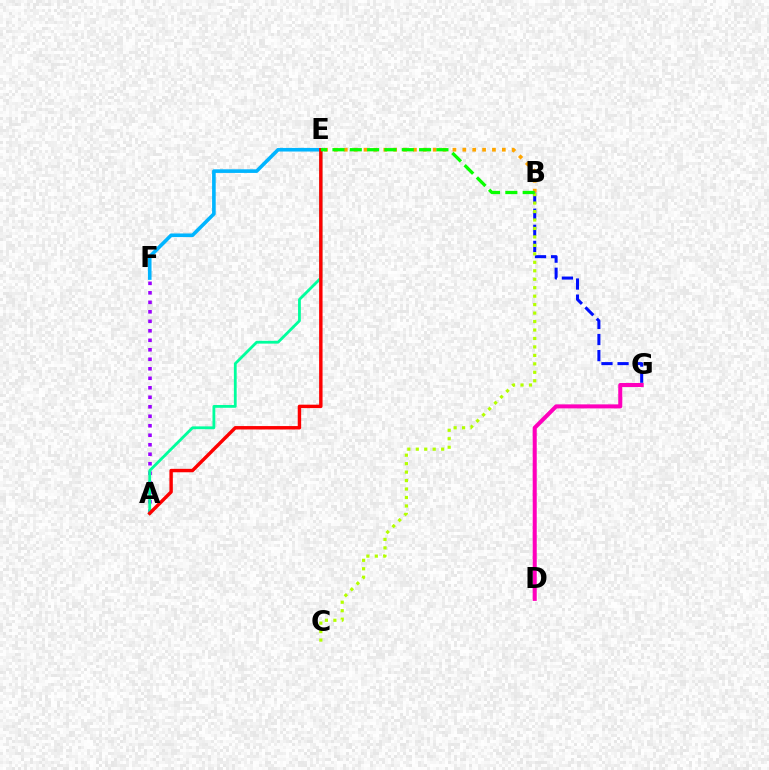{('A', 'F'): [{'color': '#9b00ff', 'line_style': 'dotted', 'thickness': 2.58}], ('E', 'F'): [{'color': '#00b5ff', 'line_style': 'solid', 'thickness': 2.61}], ('A', 'E'): [{'color': '#00ff9d', 'line_style': 'solid', 'thickness': 2.02}, {'color': '#ff0000', 'line_style': 'solid', 'thickness': 2.46}], ('B', 'G'): [{'color': '#0010ff', 'line_style': 'dashed', 'thickness': 2.19}], ('D', 'G'): [{'color': '#ff00bd', 'line_style': 'solid', 'thickness': 2.91}], ('B', 'C'): [{'color': '#b3ff00', 'line_style': 'dotted', 'thickness': 2.3}], ('B', 'E'): [{'color': '#ffa500', 'line_style': 'dotted', 'thickness': 2.68}, {'color': '#08ff00', 'line_style': 'dashed', 'thickness': 2.35}]}